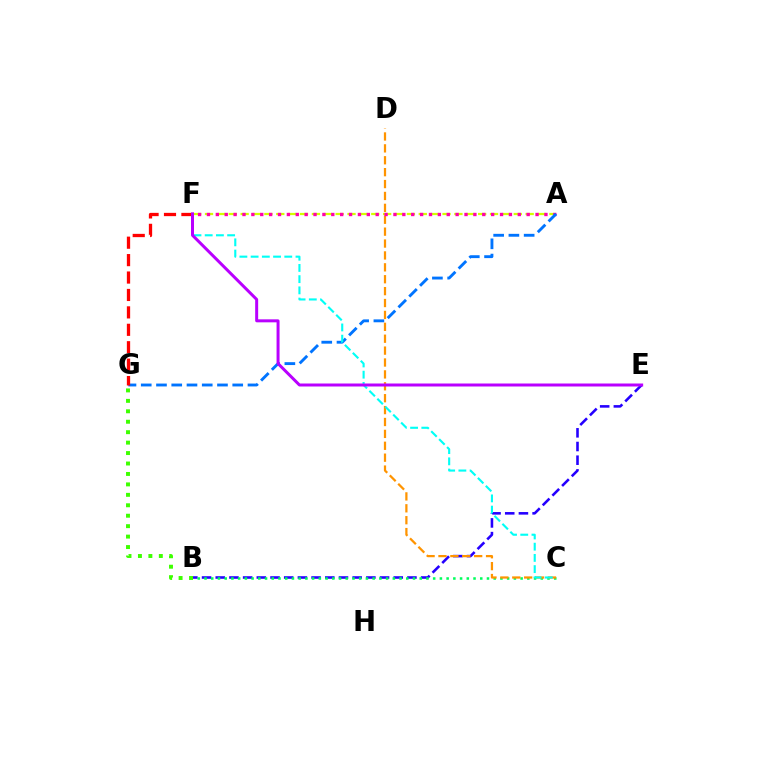{('B', 'E'): [{'color': '#2500ff', 'line_style': 'dashed', 'thickness': 1.86}], ('A', 'F'): [{'color': '#d1ff00', 'line_style': 'dashed', 'thickness': 1.61}, {'color': '#ff00ac', 'line_style': 'dotted', 'thickness': 2.41}], ('B', 'C'): [{'color': '#00ff5c', 'line_style': 'dotted', 'thickness': 1.83}], ('C', 'D'): [{'color': '#ff9400', 'line_style': 'dashed', 'thickness': 1.62}], ('B', 'G'): [{'color': '#3dff00', 'line_style': 'dotted', 'thickness': 2.84}], ('A', 'G'): [{'color': '#0074ff', 'line_style': 'dashed', 'thickness': 2.07}], ('F', 'G'): [{'color': '#ff0000', 'line_style': 'dashed', 'thickness': 2.37}], ('C', 'F'): [{'color': '#00fff6', 'line_style': 'dashed', 'thickness': 1.52}], ('E', 'F'): [{'color': '#b900ff', 'line_style': 'solid', 'thickness': 2.15}]}